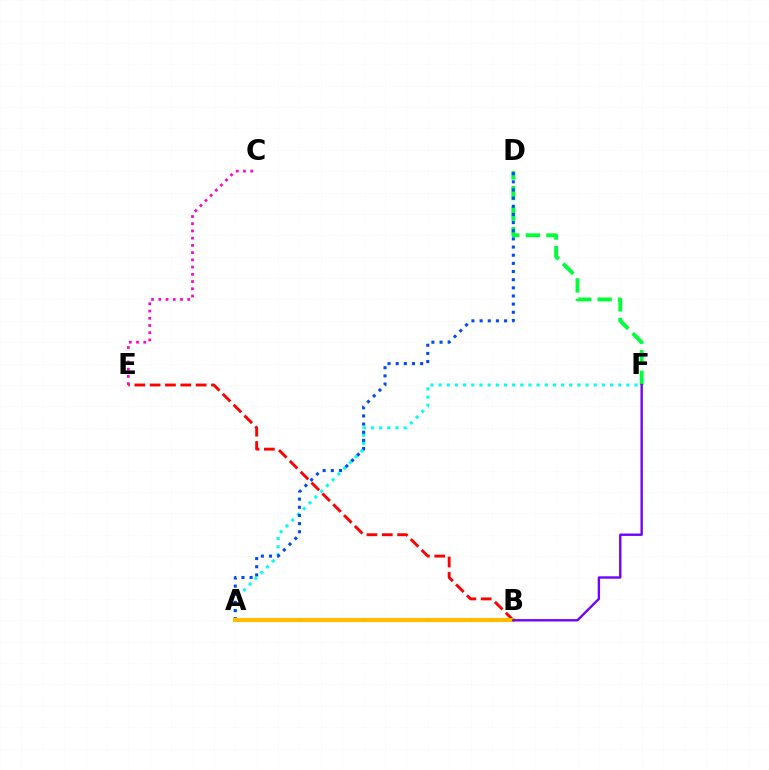{('B', 'E'): [{'color': '#ff0000', 'line_style': 'dashed', 'thickness': 2.08}], ('A', 'F'): [{'color': '#00fff6', 'line_style': 'dotted', 'thickness': 2.22}], ('C', 'E'): [{'color': '#ff00cf', 'line_style': 'dotted', 'thickness': 1.96}], ('D', 'F'): [{'color': '#00ff39', 'line_style': 'dashed', 'thickness': 2.79}], ('A', 'D'): [{'color': '#004bff', 'line_style': 'dotted', 'thickness': 2.22}], ('A', 'B'): [{'color': '#84ff00', 'line_style': 'dotted', 'thickness': 1.62}, {'color': '#ffbd00', 'line_style': 'solid', 'thickness': 2.98}], ('B', 'F'): [{'color': '#7200ff', 'line_style': 'solid', 'thickness': 1.71}]}